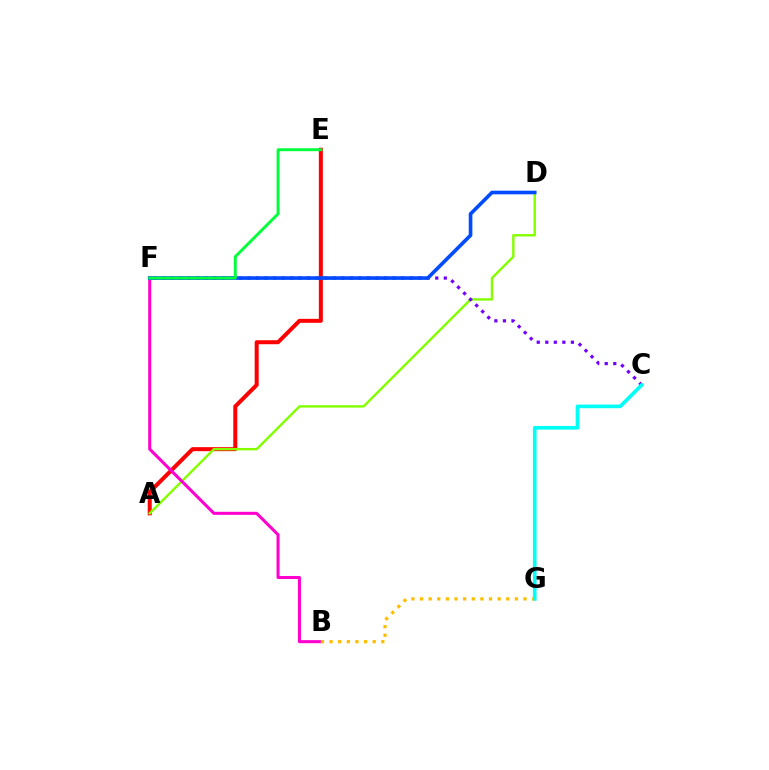{('A', 'E'): [{'color': '#ff0000', 'line_style': 'solid', 'thickness': 2.88}], ('A', 'D'): [{'color': '#84ff00', 'line_style': 'solid', 'thickness': 1.74}], ('B', 'F'): [{'color': '#ff00cf', 'line_style': 'solid', 'thickness': 2.19}], ('B', 'G'): [{'color': '#ffbd00', 'line_style': 'dotted', 'thickness': 2.34}], ('C', 'F'): [{'color': '#7200ff', 'line_style': 'dotted', 'thickness': 2.32}], ('C', 'G'): [{'color': '#00fff6', 'line_style': 'solid', 'thickness': 2.64}], ('D', 'F'): [{'color': '#004bff', 'line_style': 'solid', 'thickness': 2.61}], ('E', 'F'): [{'color': '#00ff39', 'line_style': 'solid', 'thickness': 2.1}]}